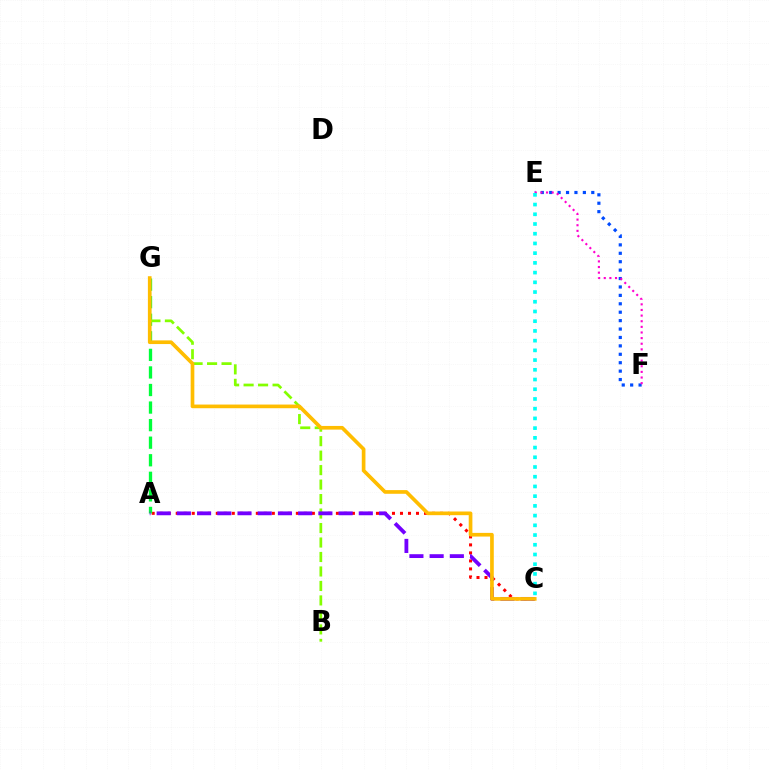{('A', 'C'): [{'color': '#ff0000', 'line_style': 'dotted', 'thickness': 2.18}, {'color': '#7200ff', 'line_style': 'dashed', 'thickness': 2.75}], ('E', 'F'): [{'color': '#004bff', 'line_style': 'dotted', 'thickness': 2.29}, {'color': '#ff00cf', 'line_style': 'dotted', 'thickness': 1.53}], ('A', 'G'): [{'color': '#00ff39', 'line_style': 'dashed', 'thickness': 2.39}], ('B', 'G'): [{'color': '#84ff00', 'line_style': 'dashed', 'thickness': 1.97}], ('C', 'G'): [{'color': '#ffbd00', 'line_style': 'solid', 'thickness': 2.64}], ('C', 'E'): [{'color': '#00fff6', 'line_style': 'dotted', 'thickness': 2.64}]}